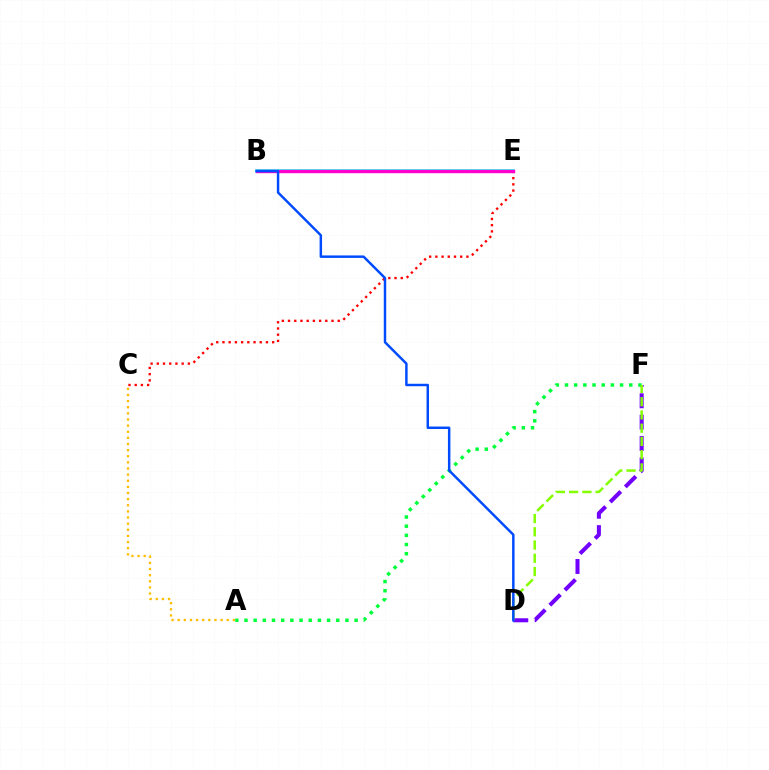{('D', 'F'): [{'color': '#7200ff', 'line_style': 'dashed', 'thickness': 2.9}, {'color': '#84ff00', 'line_style': 'dashed', 'thickness': 1.8}], ('A', 'F'): [{'color': '#00ff39', 'line_style': 'dotted', 'thickness': 2.49}], ('B', 'E'): [{'color': '#00fff6', 'line_style': 'solid', 'thickness': 2.54}, {'color': '#ff00cf', 'line_style': 'solid', 'thickness': 2.45}], ('C', 'E'): [{'color': '#ff0000', 'line_style': 'dotted', 'thickness': 1.69}], ('B', 'D'): [{'color': '#004bff', 'line_style': 'solid', 'thickness': 1.78}], ('A', 'C'): [{'color': '#ffbd00', 'line_style': 'dotted', 'thickness': 1.66}]}